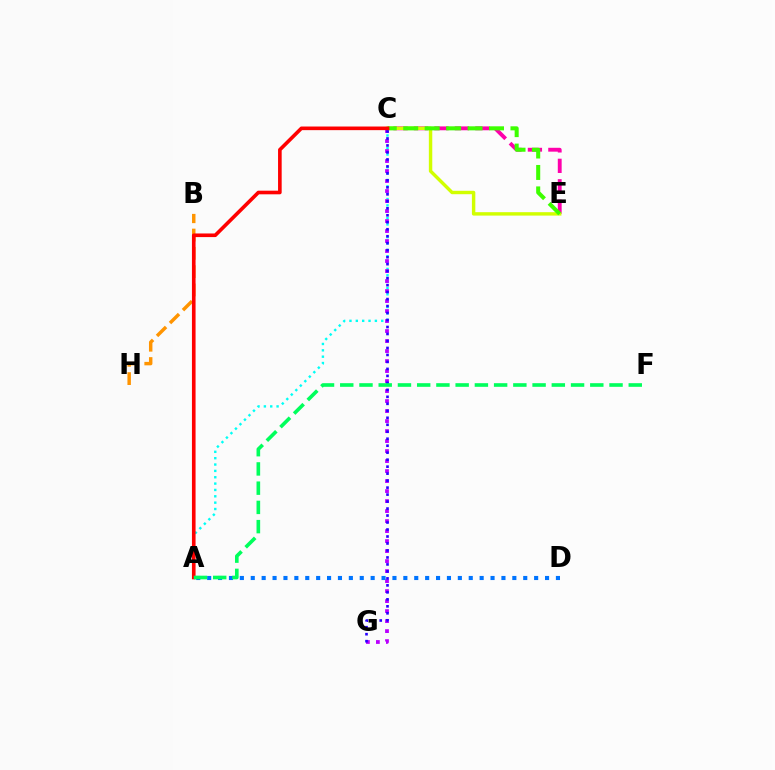{('C', 'E'): [{'color': '#ff00ac', 'line_style': 'dashed', 'thickness': 2.78}, {'color': '#d1ff00', 'line_style': 'solid', 'thickness': 2.46}, {'color': '#3dff00', 'line_style': 'dashed', 'thickness': 2.91}], ('A', 'C'): [{'color': '#00fff6', 'line_style': 'dotted', 'thickness': 1.73}, {'color': '#ff0000', 'line_style': 'solid', 'thickness': 2.61}], ('C', 'G'): [{'color': '#b900ff', 'line_style': 'dotted', 'thickness': 2.72}, {'color': '#2500ff', 'line_style': 'dotted', 'thickness': 1.9}], ('B', 'H'): [{'color': '#ff9400', 'line_style': 'dashed', 'thickness': 2.49}], ('A', 'D'): [{'color': '#0074ff', 'line_style': 'dotted', 'thickness': 2.96}], ('A', 'F'): [{'color': '#00ff5c', 'line_style': 'dashed', 'thickness': 2.61}]}